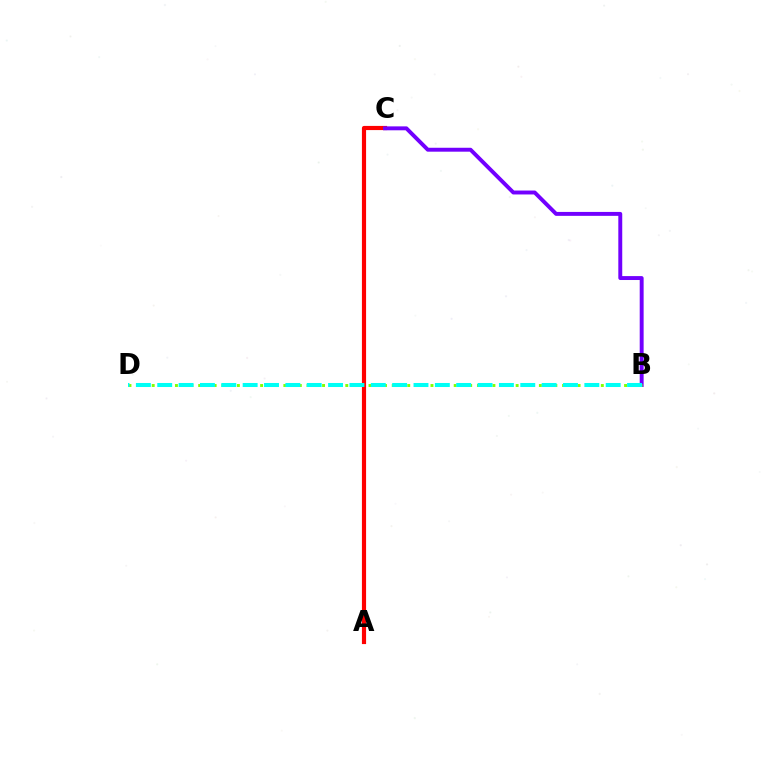{('A', 'C'): [{'color': '#ff0000', 'line_style': 'solid', 'thickness': 3.0}], ('B', 'C'): [{'color': '#7200ff', 'line_style': 'solid', 'thickness': 2.82}], ('B', 'D'): [{'color': '#84ff00', 'line_style': 'dotted', 'thickness': 2.1}, {'color': '#00fff6', 'line_style': 'dashed', 'thickness': 2.9}]}